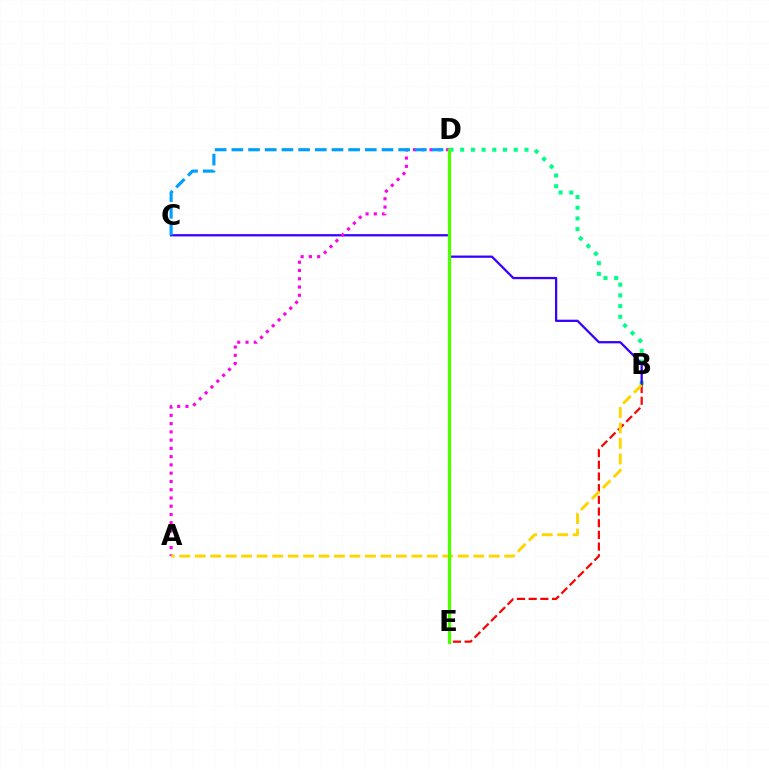{('B', 'D'): [{'color': '#00ff86', 'line_style': 'dotted', 'thickness': 2.91}], ('B', 'C'): [{'color': '#3700ff', 'line_style': 'solid', 'thickness': 1.63}], ('B', 'E'): [{'color': '#ff0000', 'line_style': 'dashed', 'thickness': 1.59}], ('A', 'D'): [{'color': '#ff00ed', 'line_style': 'dotted', 'thickness': 2.24}], ('C', 'D'): [{'color': '#009eff', 'line_style': 'dashed', 'thickness': 2.27}], ('A', 'B'): [{'color': '#ffd500', 'line_style': 'dashed', 'thickness': 2.1}], ('D', 'E'): [{'color': '#4fff00', 'line_style': 'solid', 'thickness': 2.36}]}